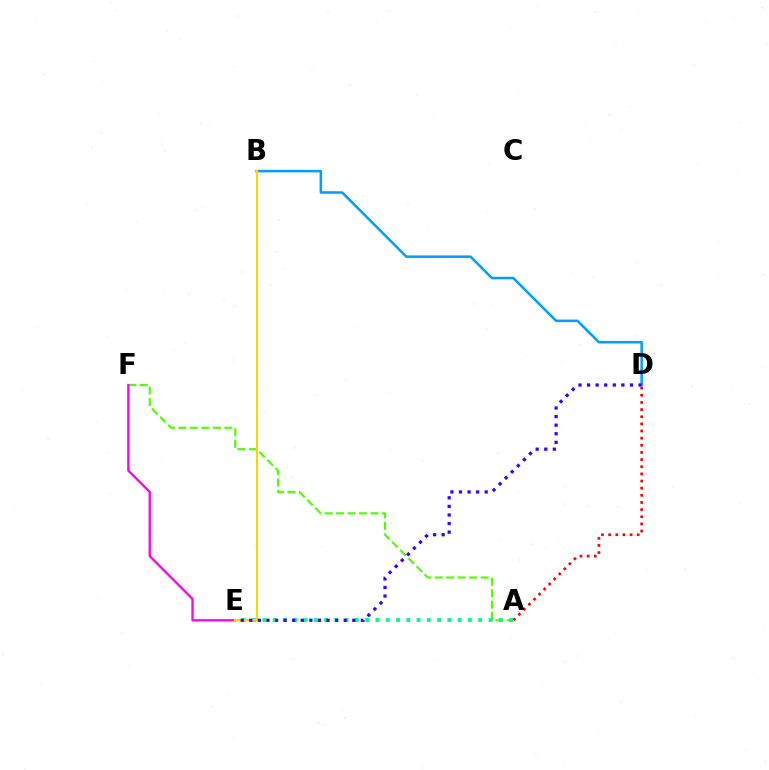{('A', 'F'): [{'color': '#4fff00', 'line_style': 'dashed', 'thickness': 1.56}], ('A', 'D'): [{'color': '#ff0000', 'line_style': 'dotted', 'thickness': 1.94}], ('B', 'D'): [{'color': '#009eff', 'line_style': 'solid', 'thickness': 1.82}], ('A', 'E'): [{'color': '#00ff86', 'line_style': 'dotted', 'thickness': 2.79}], ('E', 'F'): [{'color': '#ff00ed', 'line_style': 'solid', 'thickness': 1.67}], ('B', 'E'): [{'color': '#ffd500', 'line_style': 'solid', 'thickness': 1.52}], ('D', 'E'): [{'color': '#3700ff', 'line_style': 'dotted', 'thickness': 2.33}]}